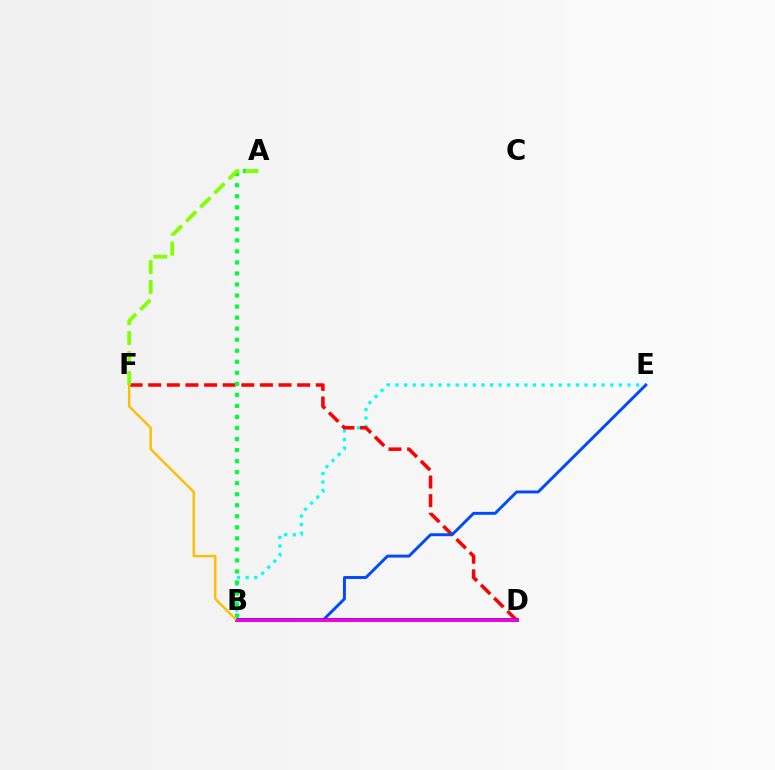{('B', 'E'): [{'color': '#00fff6', 'line_style': 'dotted', 'thickness': 2.33}, {'color': '#004bff', 'line_style': 'solid', 'thickness': 2.11}], ('D', 'F'): [{'color': '#ff0000', 'line_style': 'dashed', 'thickness': 2.53}], ('A', 'B'): [{'color': '#00ff39', 'line_style': 'dotted', 'thickness': 3.0}], ('B', 'D'): [{'color': '#7200ff', 'line_style': 'solid', 'thickness': 2.71}, {'color': '#ff00cf', 'line_style': 'solid', 'thickness': 2.13}], ('B', 'F'): [{'color': '#ffbd00', 'line_style': 'solid', 'thickness': 1.72}], ('A', 'F'): [{'color': '#84ff00', 'line_style': 'dashed', 'thickness': 2.72}]}